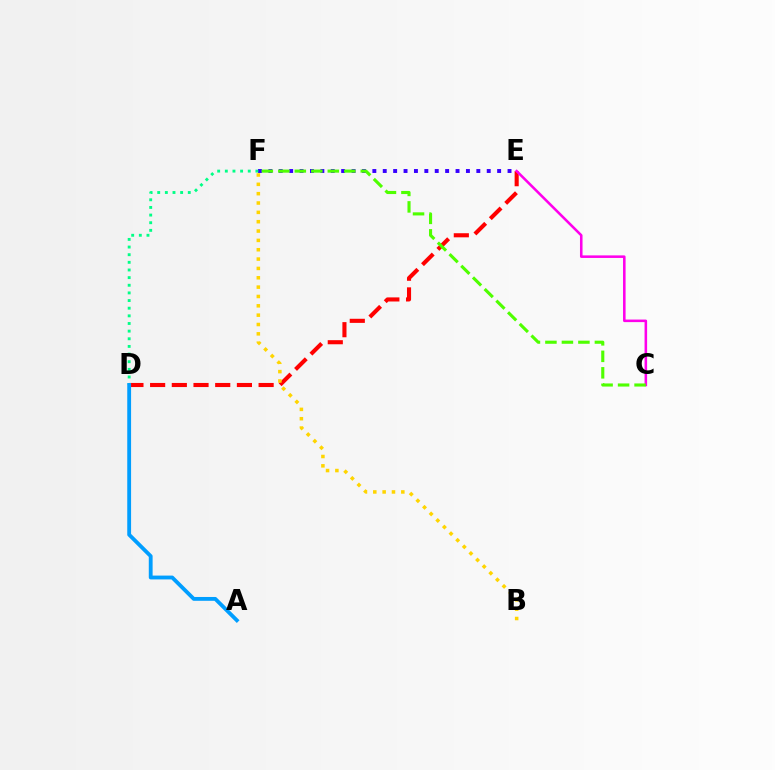{('D', 'E'): [{'color': '#ff0000', 'line_style': 'dashed', 'thickness': 2.95}], ('B', 'F'): [{'color': '#ffd500', 'line_style': 'dotted', 'thickness': 2.54}], ('E', 'F'): [{'color': '#3700ff', 'line_style': 'dotted', 'thickness': 2.83}], ('D', 'F'): [{'color': '#00ff86', 'line_style': 'dotted', 'thickness': 2.08}], ('C', 'E'): [{'color': '#ff00ed', 'line_style': 'solid', 'thickness': 1.84}], ('C', 'F'): [{'color': '#4fff00', 'line_style': 'dashed', 'thickness': 2.24}], ('A', 'D'): [{'color': '#009eff', 'line_style': 'solid', 'thickness': 2.76}]}